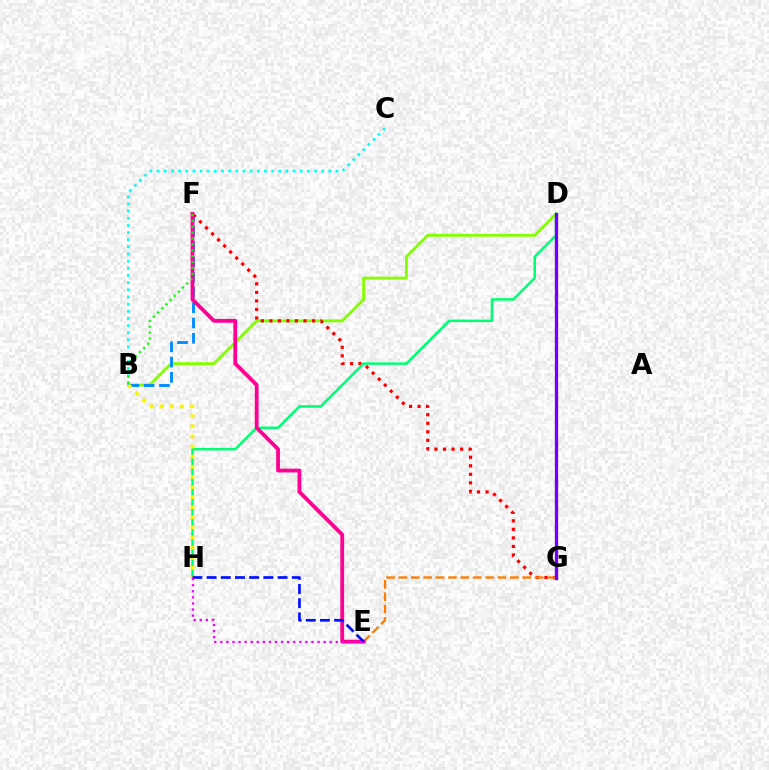{('B', 'D'): [{'color': '#84ff00', 'line_style': 'solid', 'thickness': 2.02}], ('B', 'F'): [{'color': '#008cff', 'line_style': 'dashed', 'thickness': 2.08}, {'color': '#08ff00', 'line_style': 'dotted', 'thickness': 1.6}], ('F', 'G'): [{'color': '#ff0000', 'line_style': 'dotted', 'thickness': 2.32}], ('E', 'G'): [{'color': '#ff7c00', 'line_style': 'dashed', 'thickness': 1.68}], ('D', 'H'): [{'color': '#00ff74', 'line_style': 'solid', 'thickness': 1.83}], ('E', 'F'): [{'color': '#ff0094', 'line_style': 'solid', 'thickness': 2.75}], ('B', 'H'): [{'color': '#fcf500', 'line_style': 'dotted', 'thickness': 2.75}], ('D', 'G'): [{'color': '#7200ff', 'line_style': 'solid', 'thickness': 2.38}], ('E', 'H'): [{'color': '#0010ff', 'line_style': 'dashed', 'thickness': 1.93}, {'color': '#ee00ff', 'line_style': 'dotted', 'thickness': 1.65}], ('B', 'C'): [{'color': '#00fff6', 'line_style': 'dotted', 'thickness': 1.94}]}